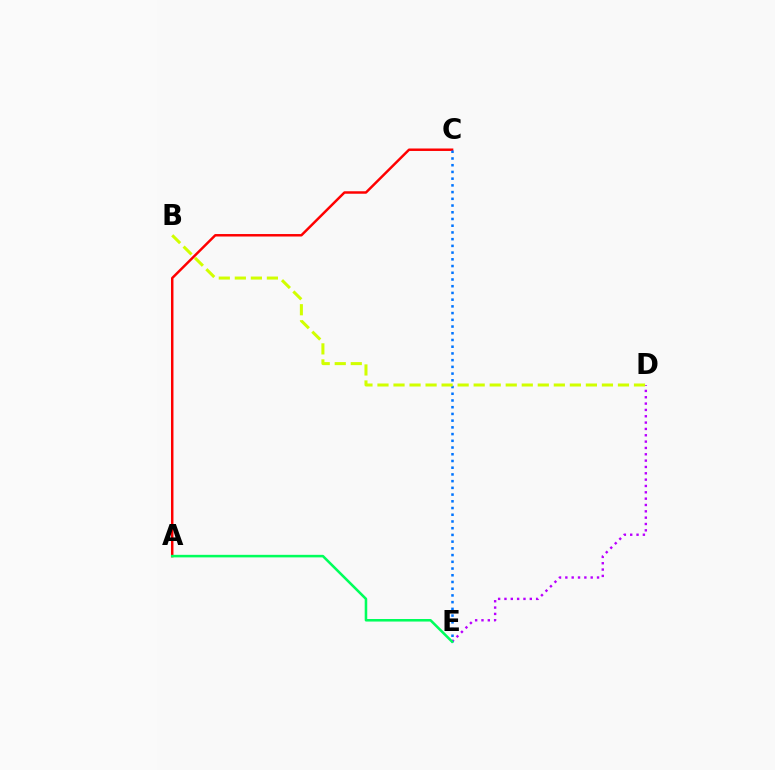{('D', 'E'): [{'color': '#b900ff', 'line_style': 'dotted', 'thickness': 1.72}], ('A', 'C'): [{'color': '#ff0000', 'line_style': 'solid', 'thickness': 1.78}], ('C', 'E'): [{'color': '#0074ff', 'line_style': 'dotted', 'thickness': 1.83}], ('B', 'D'): [{'color': '#d1ff00', 'line_style': 'dashed', 'thickness': 2.18}], ('A', 'E'): [{'color': '#00ff5c', 'line_style': 'solid', 'thickness': 1.83}]}